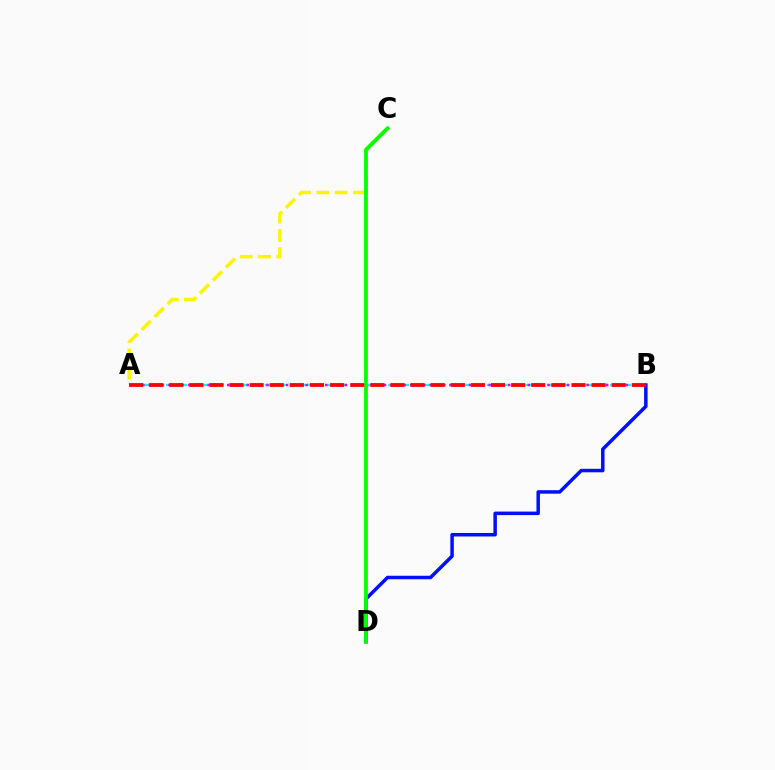{('A', 'B'): [{'color': '#00fff6', 'line_style': 'dashed', 'thickness': 1.68}, {'color': '#ee00ff', 'line_style': 'dotted', 'thickness': 1.78}, {'color': '#ff0000', 'line_style': 'dashed', 'thickness': 2.73}], ('B', 'D'): [{'color': '#0010ff', 'line_style': 'solid', 'thickness': 2.52}], ('A', 'C'): [{'color': '#fcf500', 'line_style': 'dashed', 'thickness': 2.49}], ('C', 'D'): [{'color': '#08ff00', 'line_style': 'solid', 'thickness': 2.74}]}